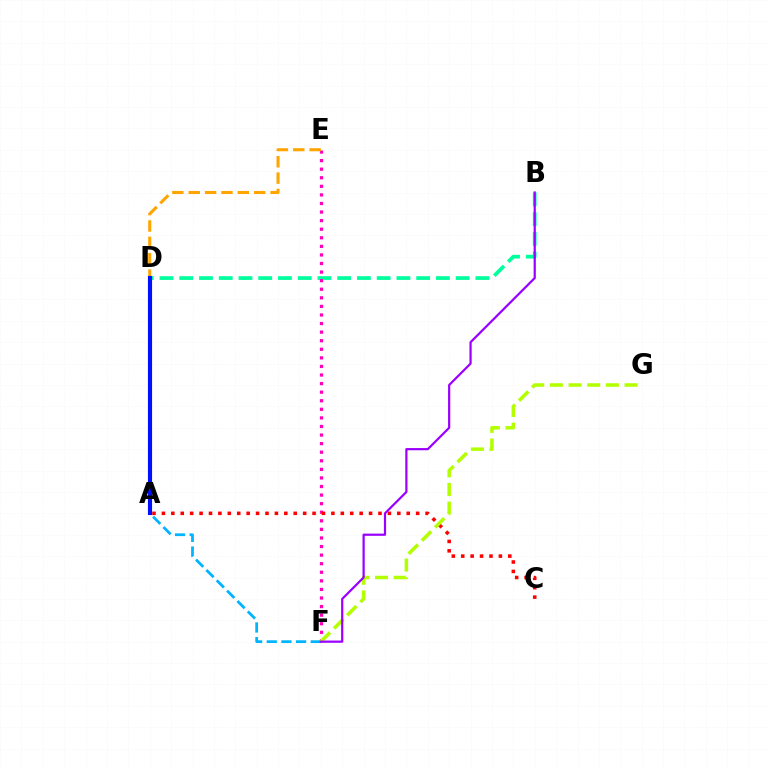{('D', 'F'): [{'color': '#00b5ff', 'line_style': 'dashed', 'thickness': 1.99}], ('B', 'D'): [{'color': '#00ff9d', 'line_style': 'dashed', 'thickness': 2.68}], ('E', 'F'): [{'color': '#ff00bd', 'line_style': 'dotted', 'thickness': 2.33}], ('D', 'E'): [{'color': '#ffa500', 'line_style': 'dashed', 'thickness': 2.22}], ('A', 'C'): [{'color': '#ff0000', 'line_style': 'dotted', 'thickness': 2.56}], ('A', 'D'): [{'color': '#08ff00', 'line_style': 'solid', 'thickness': 1.59}, {'color': '#0010ff', 'line_style': 'solid', 'thickness': 2.98}], ('F', 'G'): [{'color': '#b3ff00', 'line_style': 'dashed', 'thickness': 2.54}], ('B', 'F'): [{'color': '#9b00ff', 'line_style': 'solid', 'thickness': 1.59}]}